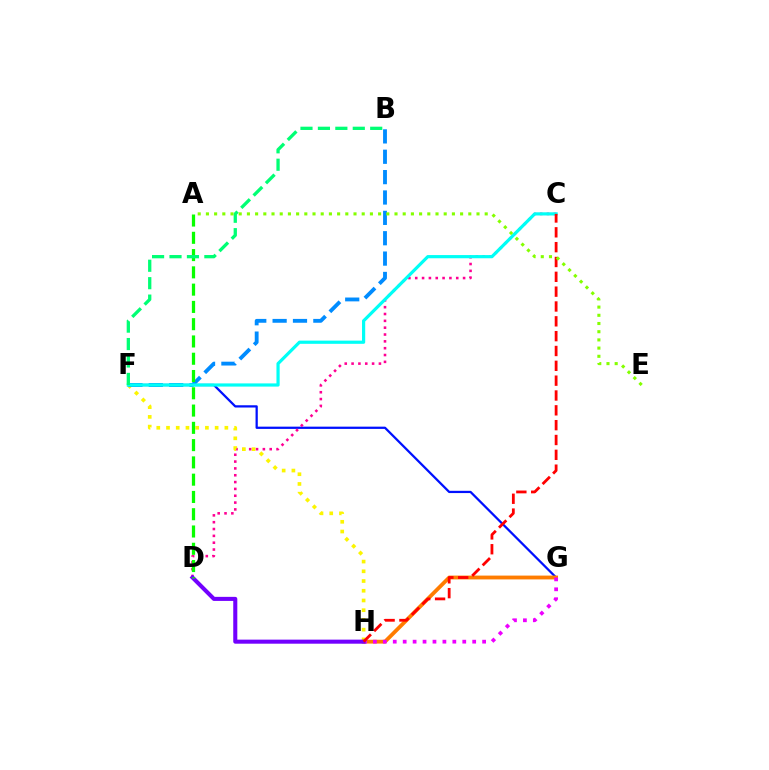{('F', 'G'): [{'color': '#0010ff', 'line_style': 'solid', 'thickness': 1.62}], ('C', 'D'): [{'color': '#ff0094', 'line_style': 'dotted', 'thickness': 1.86}], ('F', 'H'): [{'color': '#fcf500', 'line_style': 'dotted', 'thickness': 2.64}], ('G', 'H'): [{'color': '#ff7c00', 'line_style': 'solid', 'thickness': 2.75}, {'color': '#ee00ff', 'line_style': 'dotted', 'thickness': 2.7}], ('B', 'F'): [{'color': '#008cff', 'line_style': 'dashed', 'thickness': 2.77}, {'color': '#00ff74', 'line_style': 'dashed', 'thickness': 2.37}], ('D', 'H'): [{'color': '#7200ff', 'line_style': 'solid', 'thickness': 2.92}], ('A', 'D'): [{'color': '#08ff00', 'line_style': 'dashed', 'thickness': 2.35}], ('C', 'F'): [{'color': '#00fff6', 'line_style': 'solid', 'thickness': 2.3}], ('C', 'H'): [{'color': '#ff0000', 'line_style': 'dashed', 'thickness': 2.02}], ('A', 'E'): [{'color': '#84ff00', 'line_style': 'dotted', 'thickness': 2.23}]}